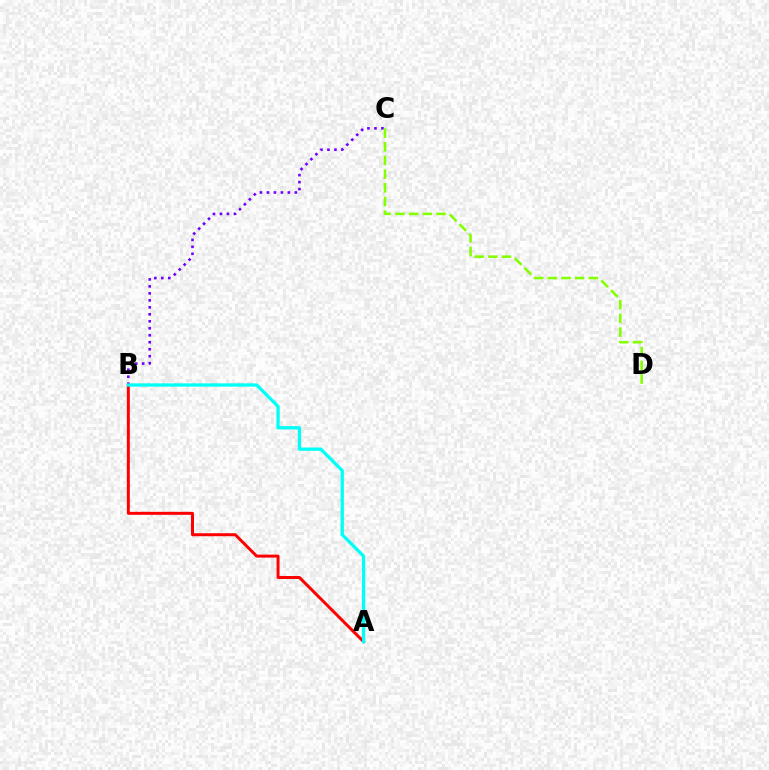{('B', 'C'): [{'color': '#7200ff', 'line_style': 'dotted', 'thickness': 1.9}], ('A', 'B'): [{'color': '#ff0000', 'line_style': 'solid', 'thickness': 2.14}, {'color': '#00fff6', 'line_style': 'solid', 'thickness': 2.37}], ('C', 'D'): [{'color': '#84ff00', 'line_style': 'dashed', 'thickness': 1.86}]}